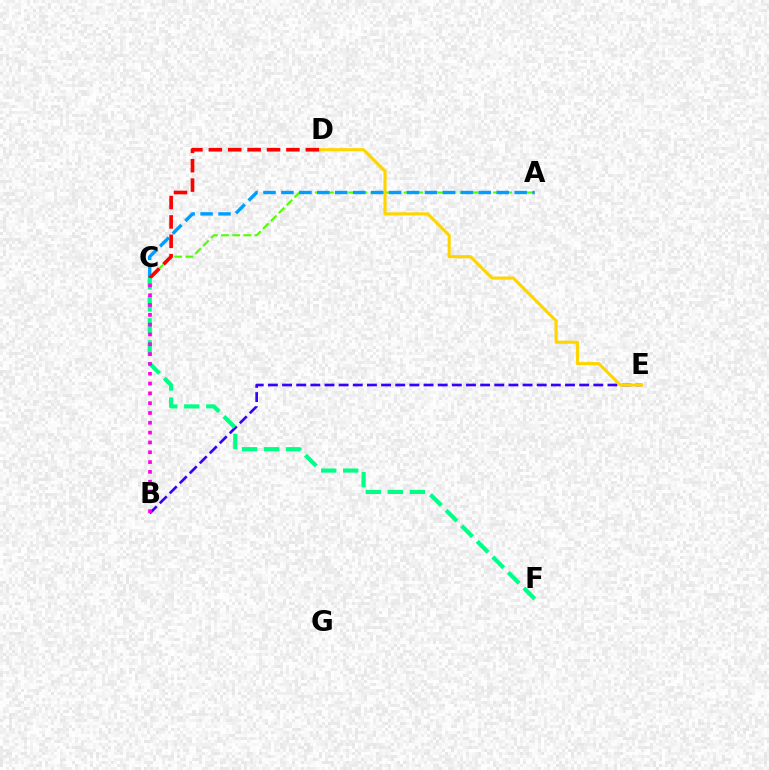{('A', 'C'): [{'color': '#4fff00', 'line_style': 'dashed', 'thickness': 1.51}, {'color': '#009eff', 'line_style': 'dashed', 'thickness': 2.44}], ('B', 'E'): [{'color': '#3700ff', 'line_style': 'dashed', 'thickness': 1.92}], ('D', 'E'): [{'color': '#ffd500', 'line_style': 'solid', 'thickness': 2.23}], ('C', 'D'): [{'color': '#ff0000', 'line_style': 'dashed', 'thickness': 2.64}], ('C', 'F'): [{'color': '#00ff86', 'line_style': 'dashed', 'thickness': 2.99}], ('B', 'C'): [{'color': '#ff00ed', 'line_style': 'dotted', 'thickness': 2.67}]}